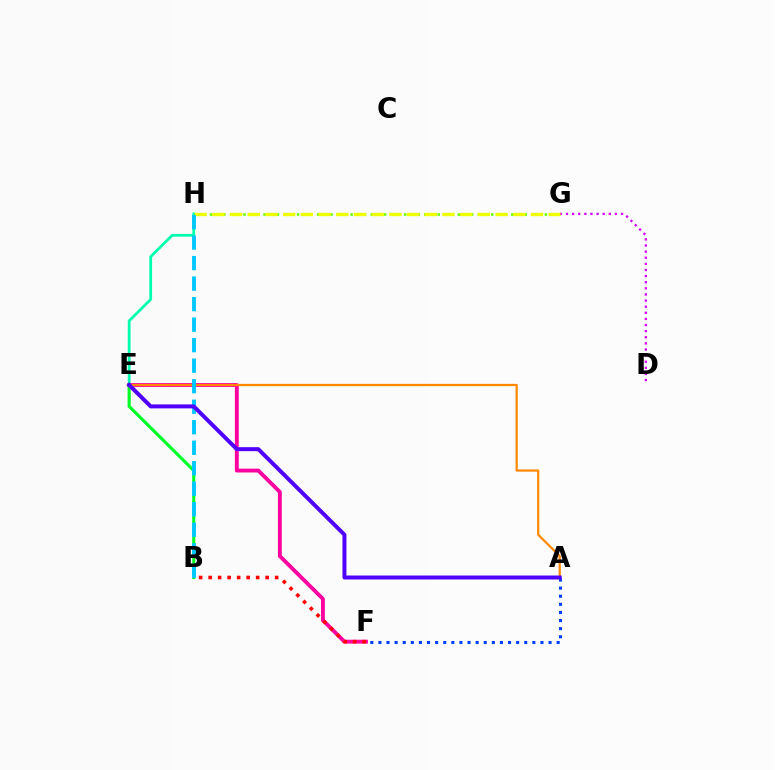{('E', 'H'): [{'color': '#00ffaf', 'line_style': 'solid', 'thickness': 2.01}], ('G', 'H'): [{'color': '#66ff00', 'line_style': 'dotted', 'thickness': 1.82}, {'color': '#eeff00', 'line_style': 'dashed', 'thickness': 2.4}], ('E', 'F'): [{'color': '#ff00a0', 'line_style': 'solid', 'thickness': 2.79}], ('A', 'E'): [{'color': '#ff8800', 'line_style': 'solid', 'thickness': 1.6}, {'color': '#4f00ff', 'line_style': 'solid', 'thickness': 2.86}], ('B', 'F'): [{'color': '#ff0000', 'line_style': 'dotted', 'thickness': 2.58}], ('B', 'E'): [{'color': '#00ff27', 'line_style': 'solid', 'thickness': 2.25}], ('A', 'F'): [{'color': '#003fff', 'line_style': 'dotted', 'thickness': 2.2}], ('D', 'G'): [{'color': '#d600ff', 'line_style': 'dotted', 'thickness': 1.66}], ('B', 'H'): [{'color': '#00c7ff', 'line_style': 'dashed', 'thickness': 2.79}]}